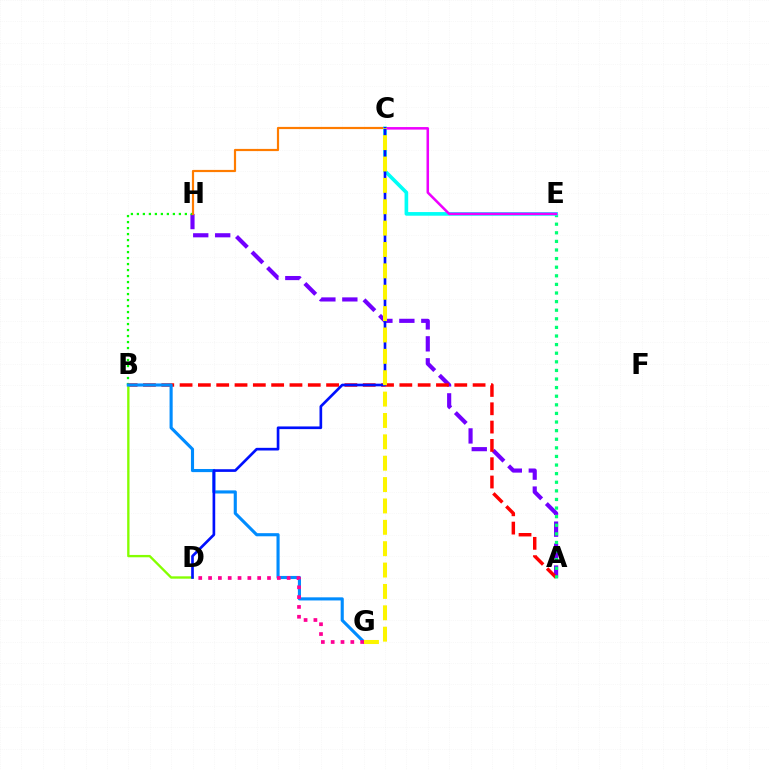{('A', 'H'): [{'color': '#7200ff', 'line_style': 'dashed', 'thickness': 2.98}], ('B', 'H'): [{'color': '#08ff00', 'line_style': 'dotted', 'thickness': 1.63}], ('A', 'B'): [{'color': '#ff0000', 'line_style': 'dashed', 'thickness': 2.49}], ('A', 'E'): [{'color': '#00ff74', 'line_style': 'dotted', 'thickness': 2.34}], ('C', 'H'): [{'color': '#ff7c00', 'line_style': 'solid', 'thickness': 1.58}], ('B', 'D'): [{'color': '#84ff00', 'line_style': 'solid', 'thickness': 1.69}], ('C', 'E'): [{'color': '#00fff6', 'line_style': 'solid', 'thickness': 2.62}, {'color': '#ee00ff', 'line_style': 'solid', 'thickness': 1.82}], ('B', 'G'): [{'color': '#008cff', 'line_style': 'solid', 'thickness': 2.24}], ('D', 'G'): [{'color': '#ff0094', 'line_style': 'dotted', 'thickness': 2.67}], ('C', 'D'): [{'color': '#0010ff', 'line_style': 'solid', 'thickness': 1.92}], ('C', 'G'): [{'color': '#fcf500', 'line_style': 'dashed', 'thickness': 2.9}]}